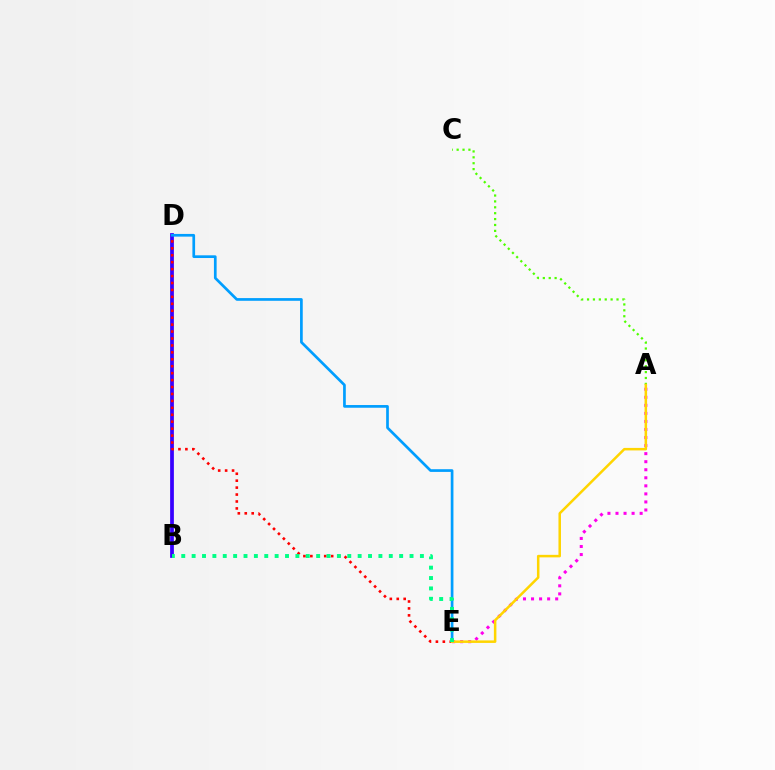{('B', 'D'): [{'color': '#3700ff', 'line_style': 'solid', 'thickness': 2.7}], ('D', 'E'): [{'color': '#ff0000', 'line_style': 'dotted', 'thickness': 1.88}, {'color': '#009eff', 'line_style': 'solid', 'thickness': 1.94}], ('A', 'E'): [{'color': '#ff00ed', 'line_style': 'dotted', 'thickness': 2.19}, {'color': '#ffd500', 'line_style': 'solid', 'thickness': 1.81}], ('A', 'C'): [{'color': '#4fff00', 'line_style': 'dotted', 'thickness': 1.6}], ('B', 'E'): [{'color': '#00ff86', 'line_style': 'dotted', 'thickness': 2.82}]}